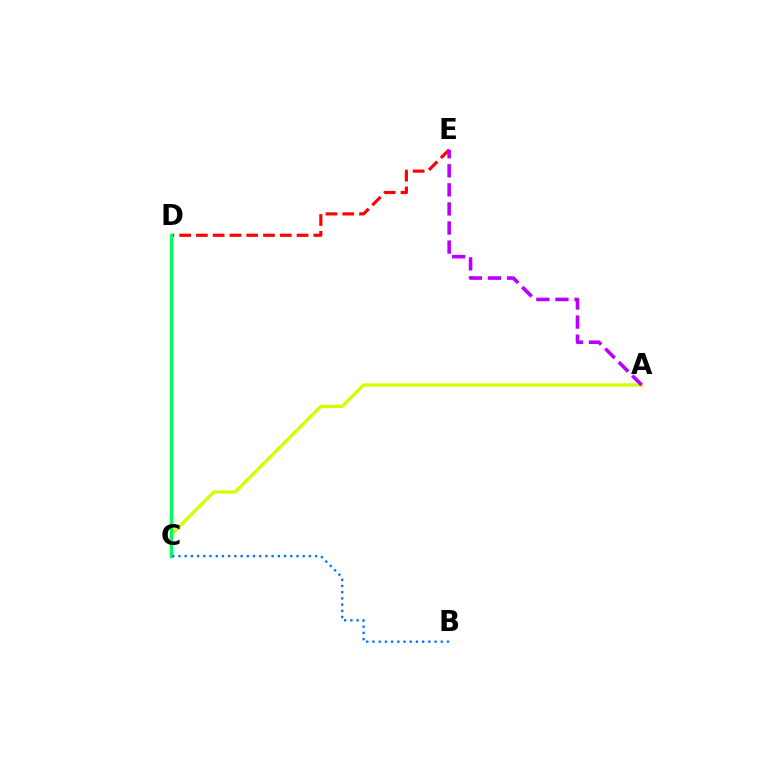{('D', 'E'): [{'color': '#ff0000', 'line_style': 'dashed', 'thickness': 2.28}], ('A', 'C'): [{'color': '#d1ff00', 'line_style': 'solid', 'thickness': 2.37}], ('C', 'D'): [{'color': '#00ff5c', 'line_style': 'solid', 'thickness': 2.32}], ('A', 'E'): [{'color': '#b900ff', 'line_style': 'dashed', 'thickness': 2.59}], ('B', 'C'): [{'color': '#0074ff', 'line_style': 'dotted', 'thickness': 1.69}]}